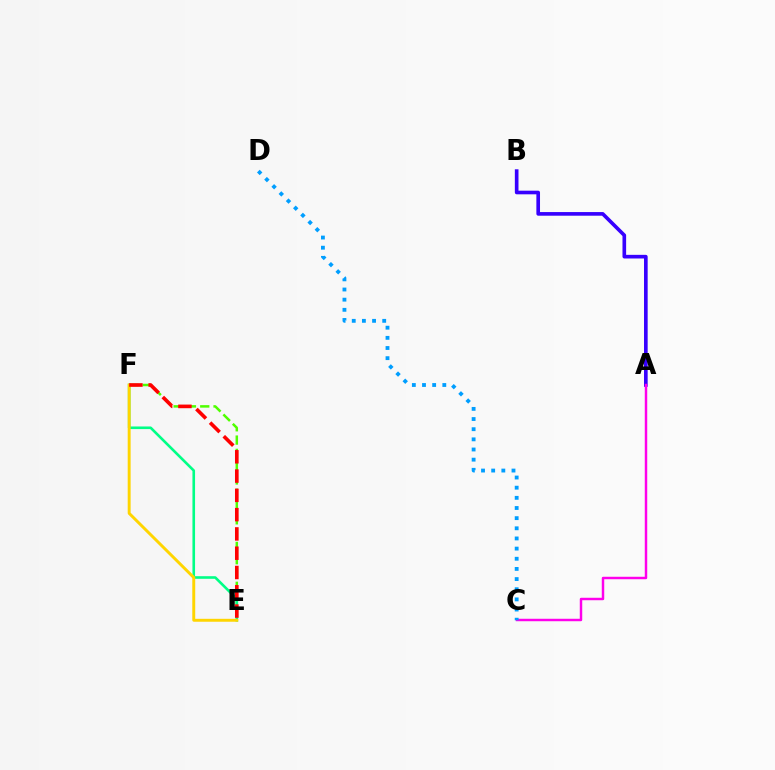{('E', 'F'): [{'color': '#4fff00', 'line_style': 'dashed', 'thickness': 1.81}, {'color': '#00ff86', 'line_style': 'solid', 'thickness': 1.88}, {'color': '#ffd500', 'line_style': 'solid', 'thickness': 2.11}, {'color': '#ff0000', 'line_style': 'dashed', 'thickness': 2.62}], ('A', 'B'): [{'color': '#3700ff', 'line_style': 'solid', 'thickness': 2.62}], ('A', 'C'): [{'color': '#ff00ed', 'line_style': 'solid', 'thickness': 1.77}], ('C', 'D'): [{'color': '#009eff', 'line_style': 'dotted', 'thickness': 2.76}]}